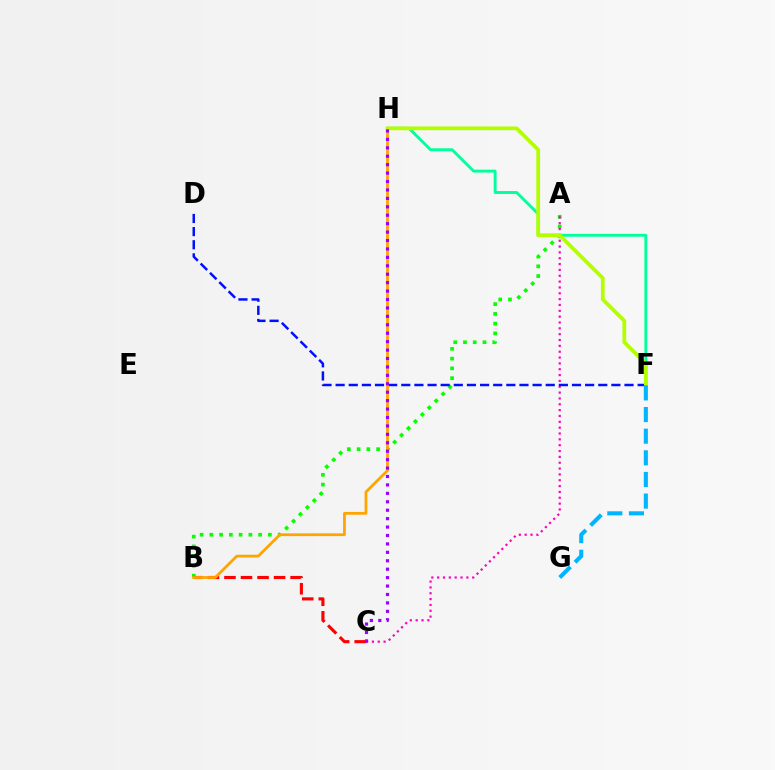{('A', 'B'): [{'color': '#08ff00', 'line_style': 'dotted', 'thickness': 2.65}], ('A', 'C'): [{'color': '#ff00bd', 'line_style': 'dotted', 'thickness': 1.59}], ('B', 'C'): [{'color': '#ff0000', 'line_style': 'dashed', 'thickness': 2.25}], ('F', 'H'): [{'color': '#00ff9d', 'line_style': 'solid', 'thickness': 2.08}, {'color': '#b3ff00', 'line_style': 'solid', 'thickness': 2.71}], ('D', 'F'): [{'color': '#0010ff', 'line_style': 'dashed', 'thickness': 1.78}], ('B', 'H'): [{'color': '#ffa500', 'line_style': 'solid', 'thickness': 2.0}], ('F', 'G'): [{'color': '#00b5ff', 'line_style': 'dashed', 'thickness': 2.94}], ('C', 'H'): [{'color': '#9b00ff', 'line_style': 'dotted', 'thickness': 2.29}]}